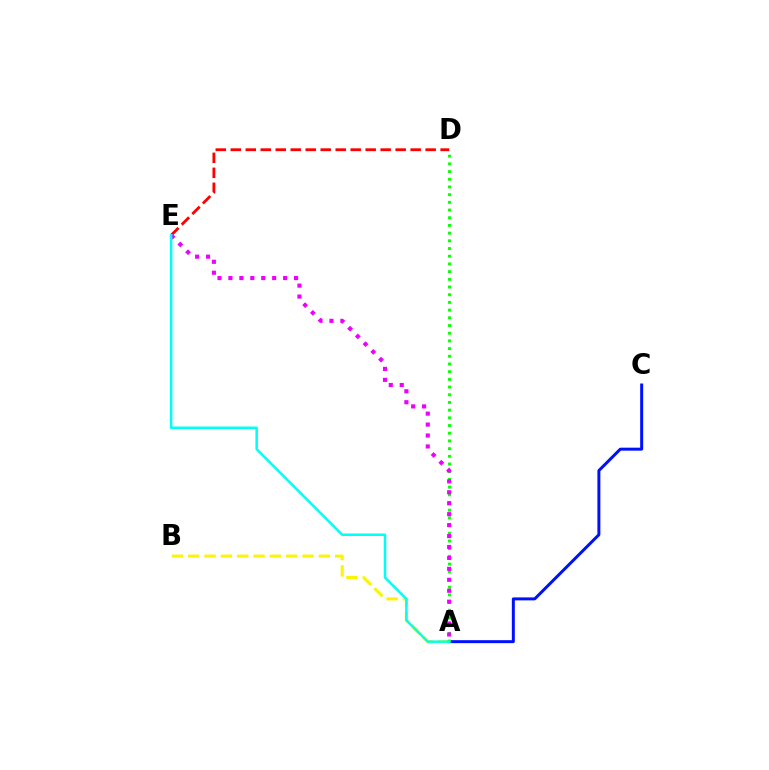{('A', 'B'): [{'color': '#fcf500', 'line_style': 'dashed', 'thickness': 2.22}], ('A', 'C'): [{'color': '#0010ff', 'line_style': 'solid', 'thickness': 2.15}], ('A', 'D'): [{'color': '#08ff00', 'line_style': 'dotted', 'thickness': 2.09}], ('D', 'E'): [{'color': '#ff0000', 'line_style': 'dashed', 'thickness': 2.04}], ('A', 'E'): [{'color': '#ee00ff', 'line_style': 'dotted', 'thickness': 2.97}, {'color': '#00fff6', 'line_style': 'solid', 'thickness': 1.81}]}